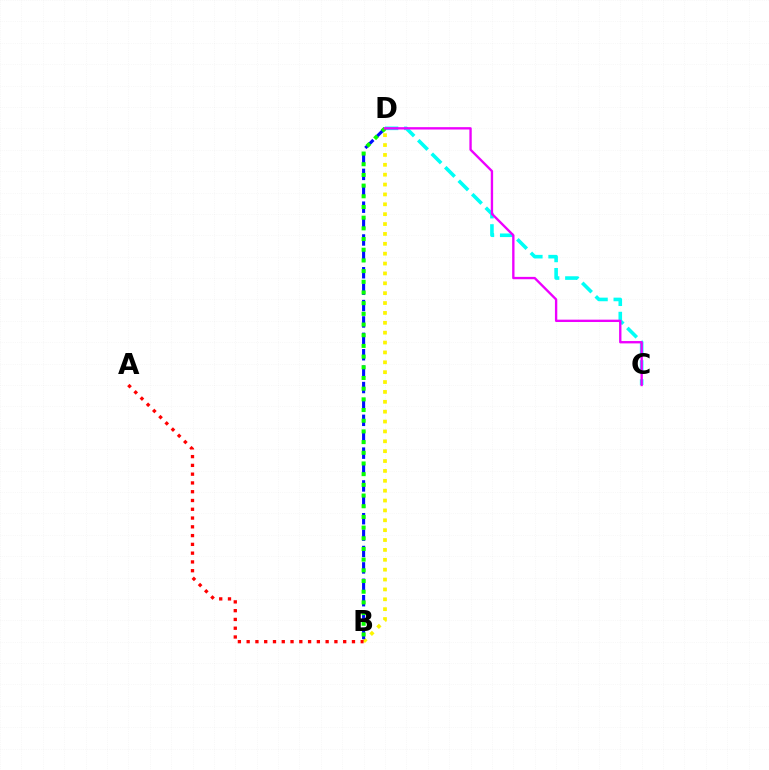{('C', 'D'): [{'color': '#00fff6', 'line_style': 'dashed', 'thickness': 2.59}, {'color': '#ee00ff', 'line_style': 'solid', 'thickness': 1.69}], ('B', 'D'): [{'color': '#fcf500', 'line_style': 'dotted', 'thickness': 2.68}, {'color': '#0010ff', 'line_style': 'dashed', 'thickness': 2.23}, {'color': '#08ff00', 'line_style': 'dotted', 'thickness': 2.9}], ('A', 'B'): [{'color': '#ff0000', 'line_style': 'dotted', 'thickness': 2.38}]}